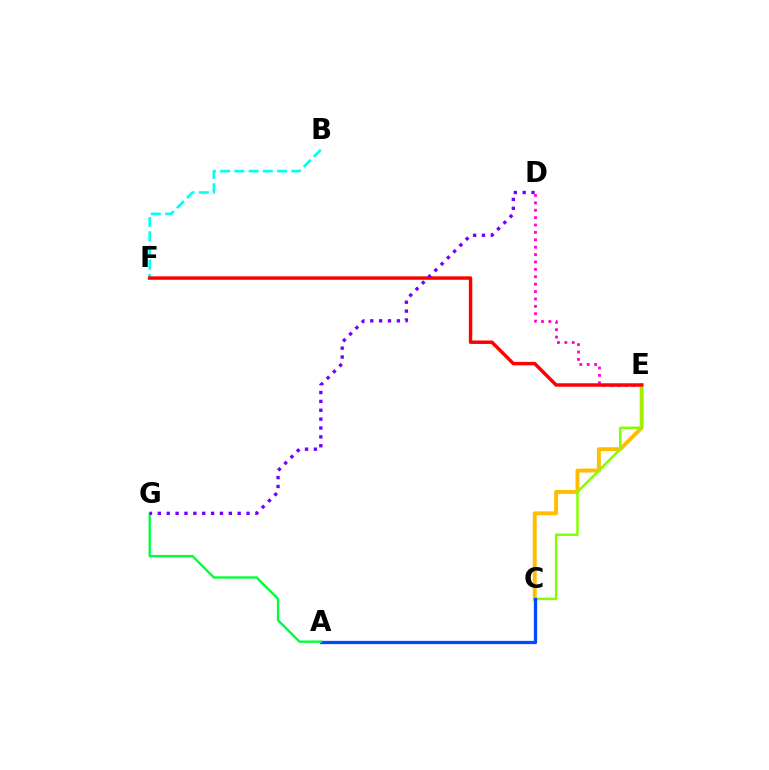{('D', 'E'): [{'color': '#ff00cf', 'line_style': 'dotted', 'thickness': 2.01}], ('B', 'F'): [{'color': '#00fff6', 'line_style': 'dashed', 'thickness': 1.93}], ('C', 'E'): [{'color': '#ffbd00', 'line_style': 'solid', 'thickness': 2.83}, {'color': '#84ff00', 'line_style': 'solid', 'thickness': 1.79}], ('A', 'C'): [{'color': '#004bff', 'line_style': 'solid', 'thickness': 2.37}], ('E', 'F'): [{'color': '#ff0000', 'line_style': 'solid', 'thickness': 2.48}], ('A', 'G'): [{'color': '#00ff39', 'line_style': 'solid', 'thickness': 1.71}], ('D', 'G'): [{'color': '#7200ff', 'line_style': 'dotted', 'thickness': 2.41}]}